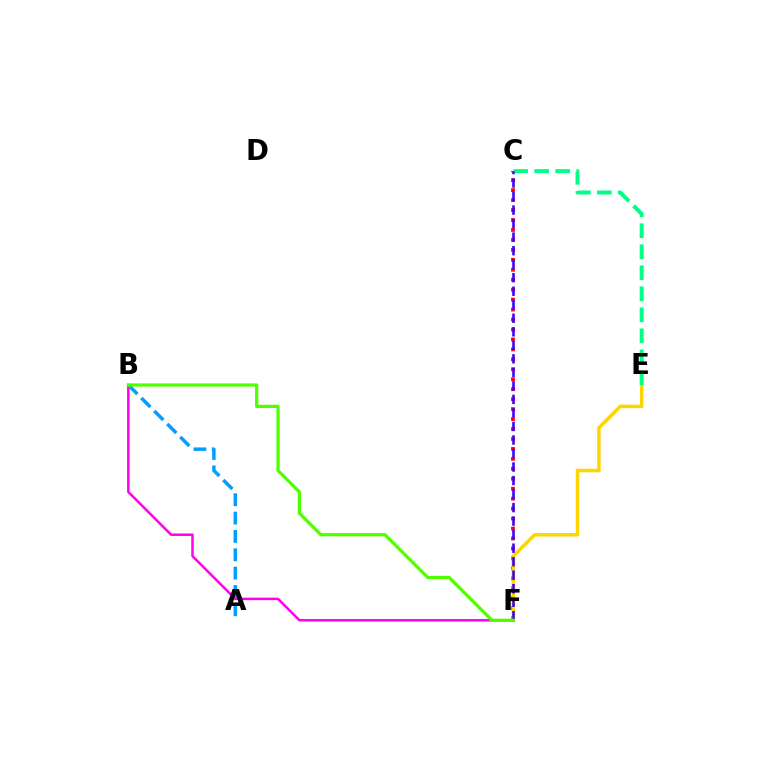{('C', 'F'): [{'color': '#ff0000', 'line_style': 'dotted', 'thickness': 2.7}, {'color': '#3700ff', 'line_style': 'dashed', 'thickness': 1.84}], ('E', 'F'): [{'color': '#ffd500', 'line_style': 'solid', 'thickness': 2.53}], ('B', 'F'): [{'color': '#ff00ed', 'line_style': 'solid', 'thickness': 1.79}, {'color': '#4fff00', 'line_style': 'solid', 'thickness': 2.33}], ('C', 'E'): [{'color': '#00ff86', 'line_style': 'dashed', 'thickness': 2.85}], ('A', 'B'): [{'color': '#009eff', 'line_style': 'dashed', 'thickness': 2.49}]}